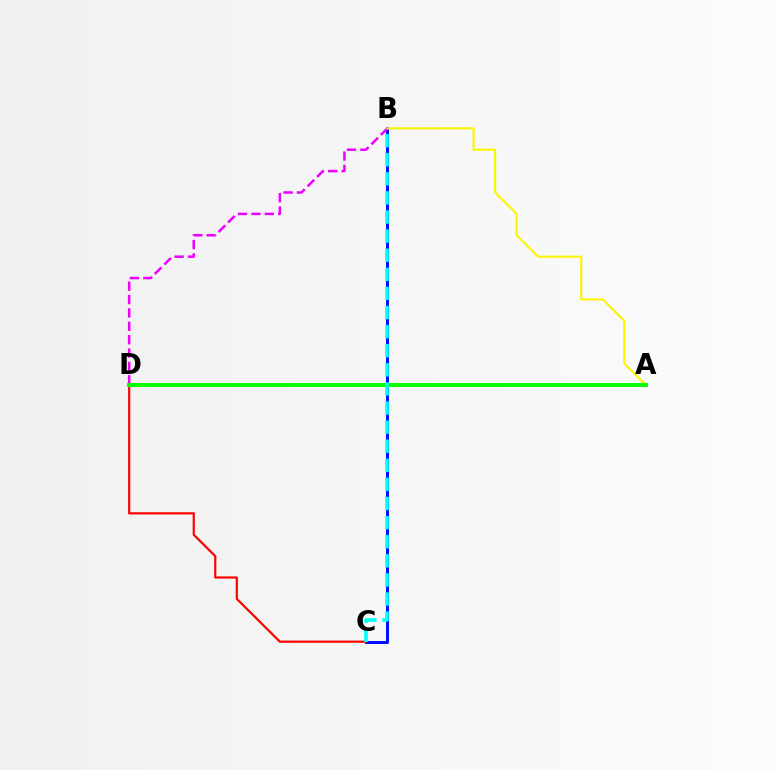{('B', 'C'): [{'color': '#0010ff', 'line_style': 'solid', 'thickness': 2.14}, {'color': '#00fff6', 'line_style': 'dashed', 'thickness': 2.59}], ('C', 'D'): [{'color': '#ff0000', 'line_style': 'solid', 'thickness': 1.58}], ('B', 'D'): [{'color': '#ee00ff', 'line_style': 'dashed', 'thickness': 1.82}], ('A', 'B'): [{'color': '#fcf500', 'line_style': 'solid', 'thickness': 1.52}], ('A', 'D'): [{'color': '#08ff00', 'line_style': 'solid', 'thickness': 2.83}]}